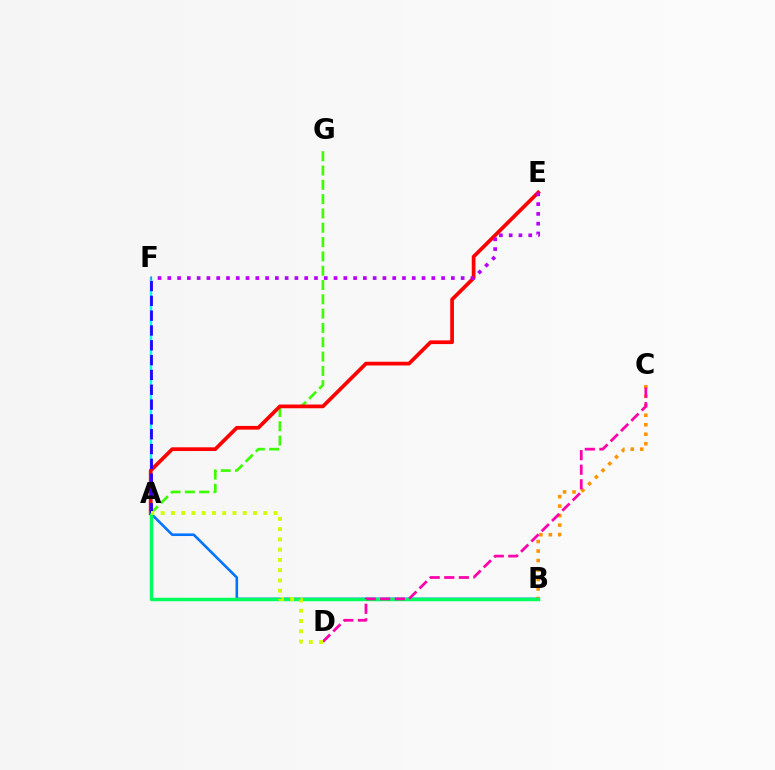{('A', 'G'): [{'color': '#3dff00', 'line_style': 'dashed', 'thickness': 1.94}], ('A', 'B'): [{'color': '#0074ff', 'line_style': 'solid', 'thickness': 1.88}, {'color': '#00ff5c', 'line_style': 'solid', 'thickness': 2.5}], ('A', 'F'): [{'color': '#00fff6', 'line_style': 'solid', 'thickness': 1.78}, {'color': '#2500ff', 'line_style': 'dashed', 'thickness': 2.01}], ('A', 'E'): [{'color': '#ff0000', 'line_style': 'solid', 'thickness': 2.68}], ('E', 'F'): [{'color': '#b900ff', 'line_style': 'dotted', 'thickness': 2.66}], ('B', 'C'): [{'color': '#ff9400', 'line_style': 'dotted', 'thickness': 2.58}], ('C', 'D'): [{'color': '#ff00ac', 'line_style': 'dashed', 'thickness': 1.98}], ('A', 'D'): [{'color': '#d1ff00', 'line_style': 'dotted', 'thickness': 2.79}]}